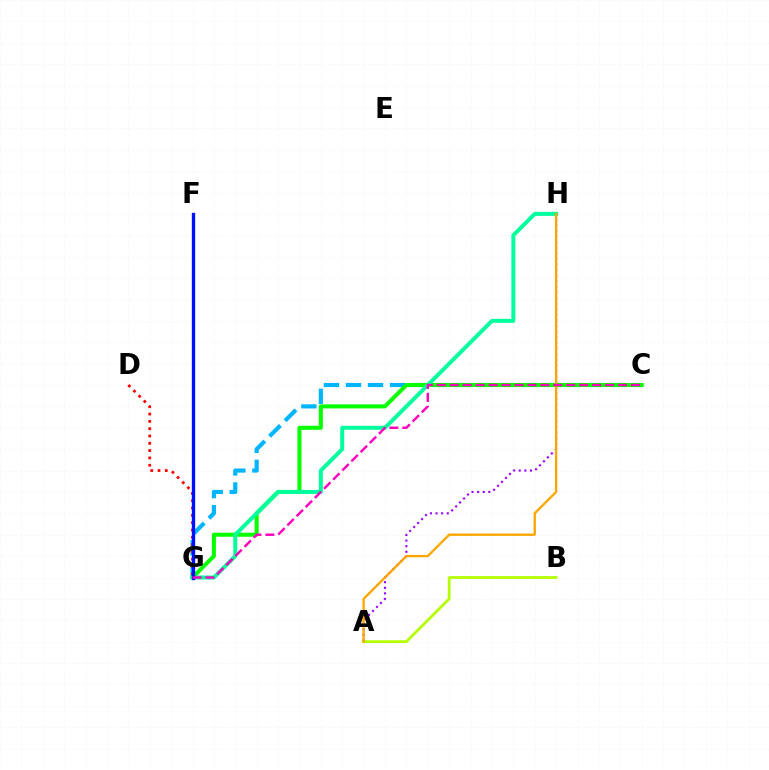{('C', 'G'): [{'color': '#00b5ff', 'line_style': 'dashed', 'thickness': 2.99}, {'color': '#08ff00', 'line_style': 'solid', 'thickness': 2.91}, {'color': '#ff00bd', 'line_style': 'dashed', 'thickness': 1.76}], ('A', 'H'): [{'color': '#9b00ff', 'line_style': 'dotted', 'thickness': 1.52}, {'color': '#ffa500', 'line_style': 'solid', 'thickness': 1.68}], ('A', 'B'): [{'color': '#b3ff00', 'line_style': 'solid', 'thickness': 1.99}], ('G', 'H'): [{'color': '#00ff9d', 'line_style': 'solid', 'thickness': 2.86}], ('D', 'G'): [{'color': '#ff0000', 'line_style': 'dotted', 'thickness': 1.99}], ('F', 'G'): [{'color': '#0010ff', 'line_style': 'solid', 'thickness': 2.4}]}